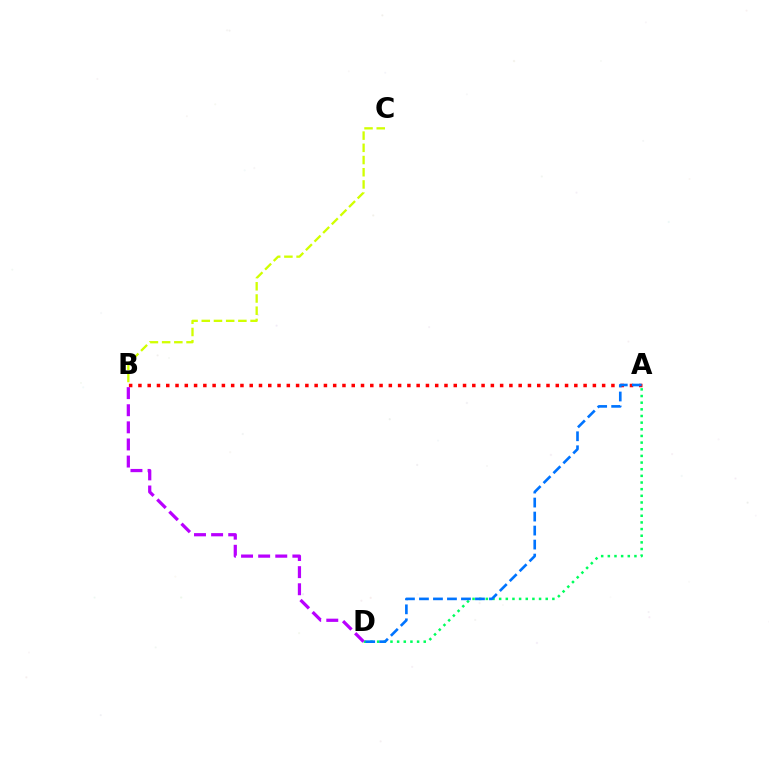{('A', 'D'): [{'color': '#00ff5c', 'line_style': 'dotted', 'thickness': 1.81}, {'color': '#0074ff', 'line_style': 'dashed', 'thickness': 1.9}], ('B', 'C'): [{'color': '#d1ff00', 'line_style': 'dashed', 'thickness': 1.66}], ('A', 'B'): [{'color': '#ff0000', 'line_style': 'dotted', 'thickness': 2.52}], ('B', 'D'): [{'color': '#b900ff', 'line_style': 'dashed', 'thickness': 2.32}]}